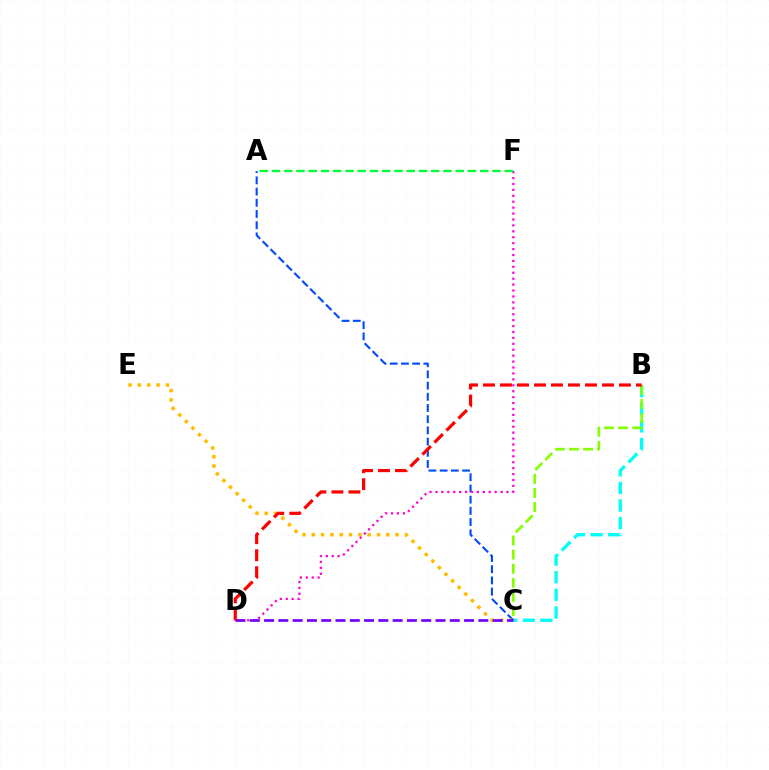{('B', 'C'): [{'color': '#00fff6', 'line_style': 'dashed', 'thickness': 2.39}, {'color': '#84ff00', 'line_style': 'dashed', 'thickness': 1.92}], ('A', 'C'): [{'color': '#004bff', 'line_style': 'dashed', 'thickness': 1.52}], ('C', 'E'): [{'color': '#ffbd00', 'line_style': 'dotted', 'thickness': 2.53}], ('D', 'F'): [{'color': '#ff00cf', 'line_style': 'dotted', 'thickness': 1.61}], ('A', 'F'): [{'color': '#00ff39', 'line_style': 'dashed', 'thickness': 1.66}], ('C', 'D'): [{'color': '#7200ff', 'line_style': 'dashed', 'thickness': 1.94}], ('B', 'D'): [{'color': '#ff0000', 'line_style': 'dashed', 'thickness': 2.31}]}